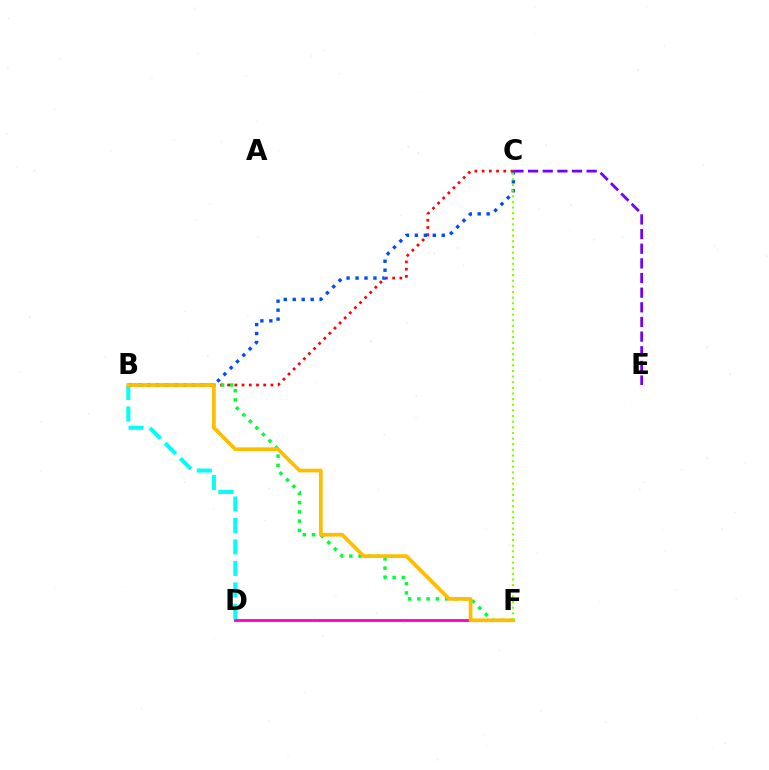{('D', 'F'): [{'color': '#ff00cf', 'line_style': 'solid', 'thickness': 2.03}], ('B', 'C'): [{'color': '#ff0000', 'line_style': 'dotted', 'thickness': 1.96}, {'color': '#004bff', 'line_style': 'dotted', 'thickness': 2.43}], ('B', 'F'): [{'color': '#00ff39', 'line_style': 'dotted', 'thickness': 2.51}, {'color': '#ffbd00', 'line_style': 'solid', 'thickness': 2.68}], ('B', 'D'): [{'color': '#00fff6', 'line_style': 'dashed', 'thickness': 2.92}], ('C', 'E'): [{'color': '#7200ff', 'line_style': 'dashed', 'thickness': 1.99}], ('C', 'F'): [{'color': '#84ff00', 'line_style': 'dotted', 'thickness': 1.53}]}